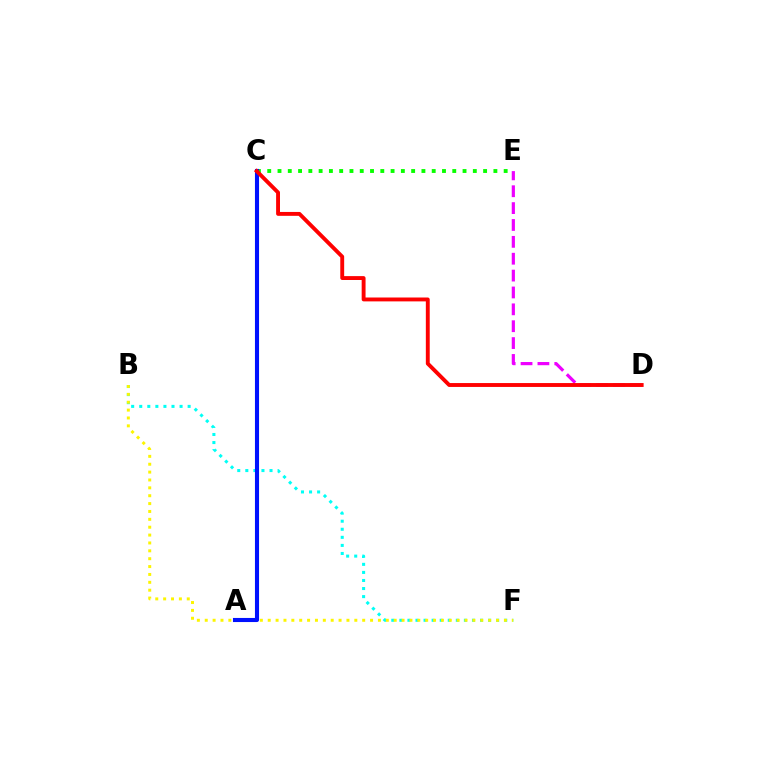{('C', 'E'): [{'color': '#08ff00', 'line_style': 'dotted', 'thickness': 2.79}], ('B', 'F'): [{'color': '#00fff6', 'line_style': 'dotted', 'thickness': 2.19}, {'color': '#fcf500', 'line_style': 'dotted', 'thickness': 2.14}], ('A', 'C'): [{'color': '#0010ff', 'line_style': 'solid', 'thickness': 2.95}], ('D', 'E'): [{'color': '#ee00ff', 'line_style': 'dashed', 'thickness': 2.29}], ('C', 'D'): [{'color': '#ff0000', 'line_style': 'solid', 'thickness': 2.8}]}